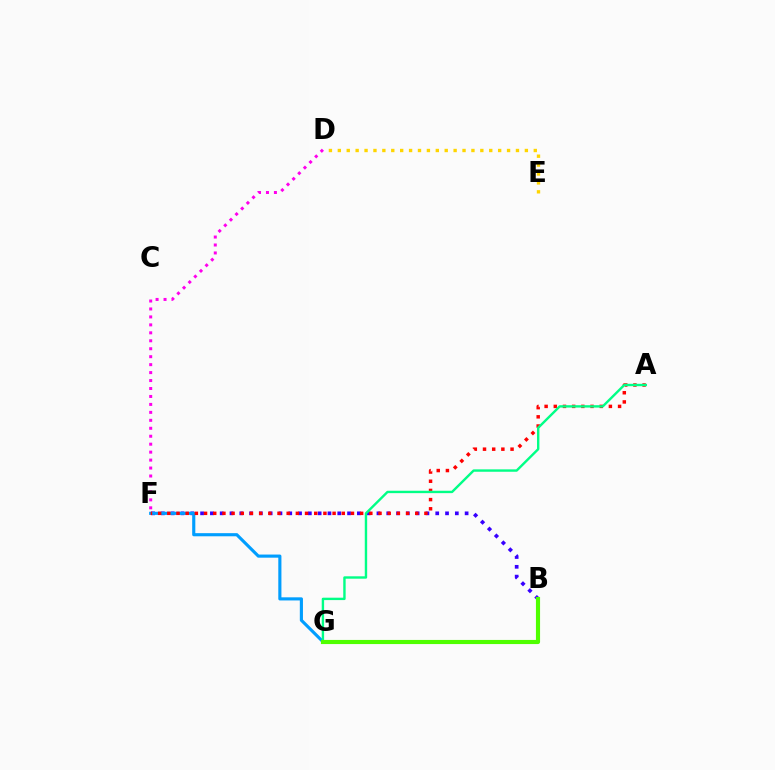{('D', 'F'): [{'color': '#ff00ed', 'line_style': 'dotted', 'thickness': 2.16}], ('B', 'F'): [{'color': '#3700ff', 'line_style': 'dotted', 'thickness': 2.66}], ('F', 'G'): [{'color': '#009eff', 'line_style': 'solid', 'thickness': 2.25}], ('D', 'E'): [{'color': '#ffd500', 'line_style': 'dotted', 'thickness': 2.42}], ('A', 'F'): [{'color': '#ff0000', 'line_style': 'dotted', 'thickness': 2.49}], ('A', 'G'): [{'color': '#00ff86', 'line_style': 'solid', 'thickness': 1.72}], ('B', 'G'): [{'color': '#4fff00', 'line_style': 'solid', 'thickness': 2.97}]}